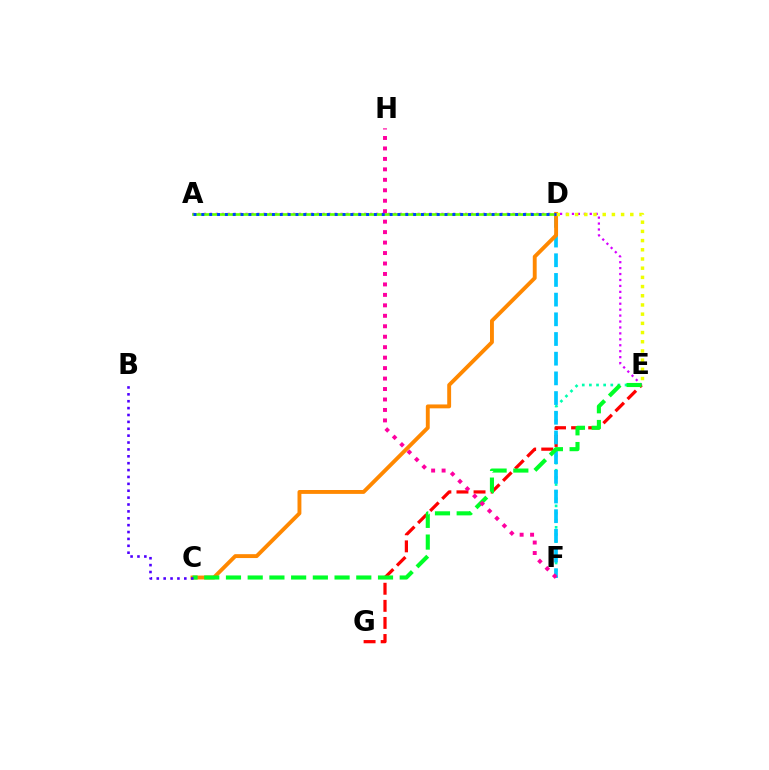{('A', 'E'): [{'color': '#d600ff', 'line_style': 'dotted', 'thickness': 1.61}], ('E', 'F'): [{'color': '#00ffaf', 'line_style': 'dotted', 'thickness': 1.94}], ('E', 'G'): [{'color': '#ff0000', 'line_style': 'dashed', 'thickness': 2.32}], ('D', 'F'): [{'color': '#00c7ff', 'line_style': 'dashed', 'thickness': 2.67}], ('A', 'D'): [{'color': '#66ff00', 'line_style': 'solid', 'thickness': 1.94}, {'color': '#003fff', 'line_style': 'dotted', 'thickness': 2.13}], ('C', 'D'): [{'color': '#ff8800', 'line_style': 'solid', 'thickness': 2.8}], ('D', 'E'): [{'color': '#eeff00', 'line_style': 'dotted', 'thickness': 2.5}], ('C', 'E'): [{'color': '#00ff27', 'line_style': 'dashed', 'thickness': 2.95}], ('B', 'C'): [{'color': '#4f00ff', 'line_style': 'dotted', 'thickness': 1.87}], ('F', 'H'): [{'color': '#ff00a0', 'line_style': 'dotted', 'thickness': 2.84}]}